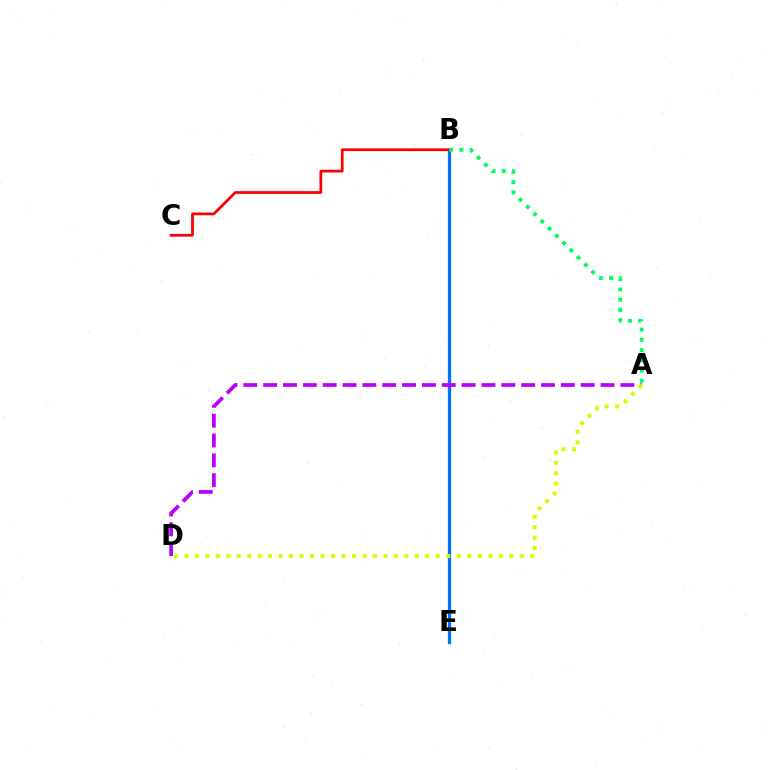{('B', 'E'): [{'color': '#0074ff', 'line_style': 'solid', 'thickness': 2.37}], ('B', 'C'): [{'color': '#ff0000', 'line_style': 'solid', 'thickness': 1.98}], ('A', 'D'): [{'color': '#b900ff', 'line_style': 'dashed', 'thickness': 2.7}, {'color': '#d1ff00', 'line_style': 'dotted', 'thickness': 2.85}], ('A', 'B'): [{'color': '#00ff5c', 'line_style': 'dotted', 'thickness': 2.79}]}